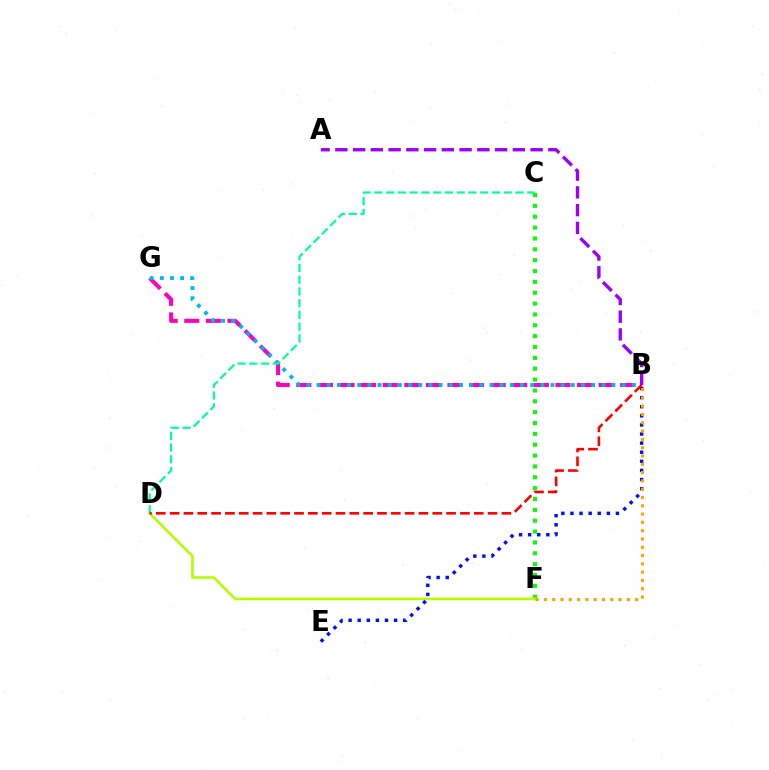{('C', 'F'): [{'color': '#08ff00', 'line_style': 'dotted', 'thickness': 2.95}], ('A', 'B'): [{'color': '#9b00ff', 'line_style': 'dashed', 'thickness': 2.41}], ('D', 'F'): [{'color': '#b3ff00', 'line_style': 'solid', 'thickness': 1.9}], ('B', 'G'): [{'color': '#ff00bd', 'line_style': 'dashed', 'thickness': 2.93}, {'color': '#00b5ff', 'line_style': 'dotted', 'thickness': 2.76}], ('B', 'E'): [{'color': '#0010ff', 'line_style': 'dotted', 'thickness': 2.47}], ('B', 'F'): [{'color': '#ffa500', 'line_style': 'dotted', 'thickness': 2.25}], ('C', 'D'): [{'color': '#00ff9d', 'line_style': 'dashed', 'thickness': 1.6}], ('B', 'D'): [{'color': '#ff0000', 'line_style': 'dashed', 'thickness': 1.88}]}